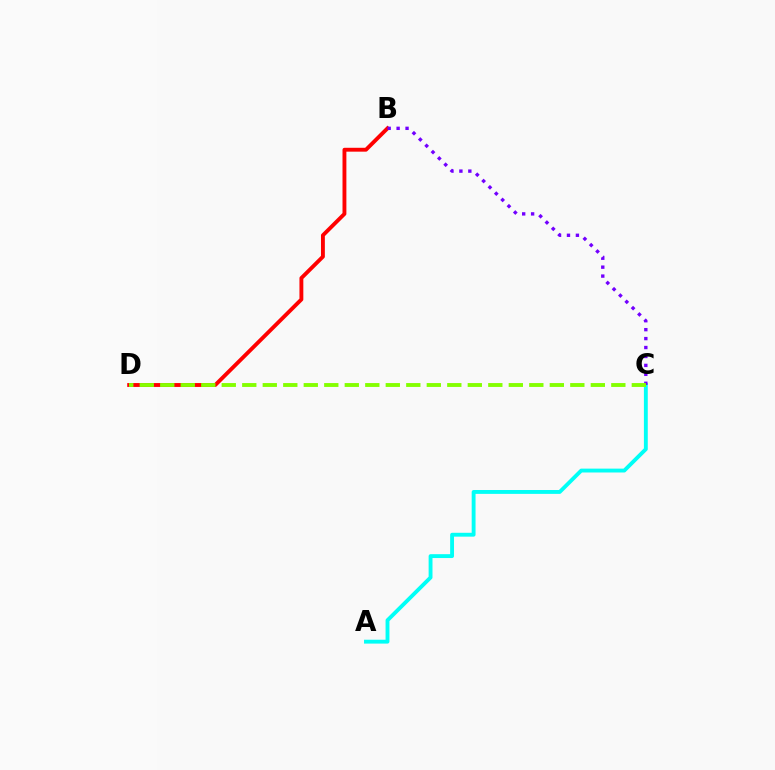{('B', 'D'): [{'color': '#ff0000', 'line_style': 'solid', 'thickness': 2.79}], ('A', 'C'): [{'color': '#00fff6', 'line_style': 'solid', 'thickness': 2.78}], ('B', 'C'): [{'color': '#7200ff', 'line_style': 'dotted', 'thickness': 2.43}], ('C', 'D'): [{'color': '#84ff00', 'line_style': 'dashed', 'thickness': 2.79}]}